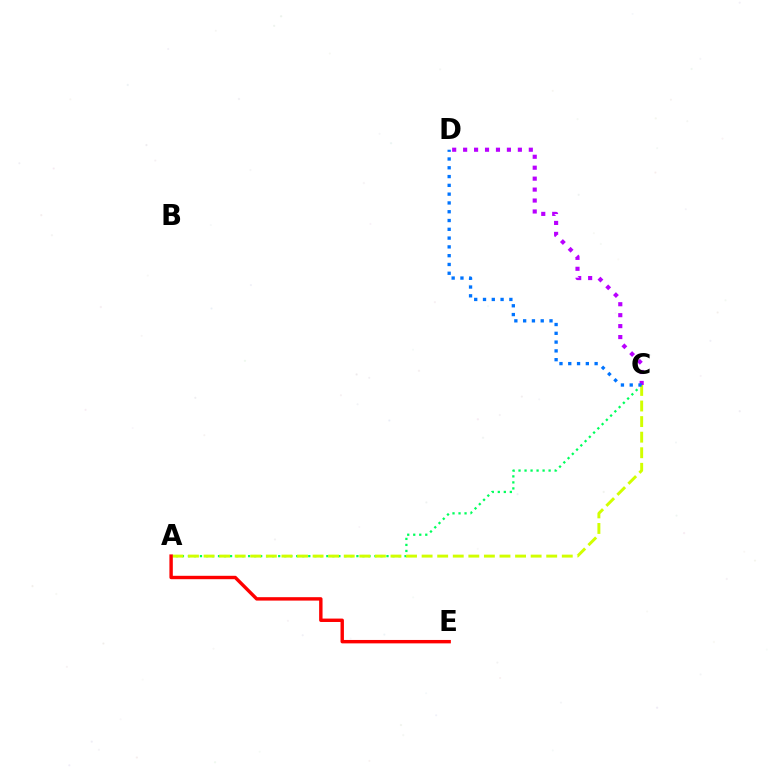{('A', 'C'): [{'color': '#00ff5c', 'line_style': 'dotted', 'thickness': 1.63}, {'color': '#d1ff00', 'line_style': 'dashed', 'thickness': 2.12}], ('C', 'D'): [{'color': '#b900ff', 'line_style': 'dotted', 'thickness': 2.97}, {'color': '#0074ff', 'line_style': 'dotted', 'thickness': 2.39}], ('A', 'E'): [{'color': '#ff0000', 'line_style': 'solid', 'thickness': 2.45}]}